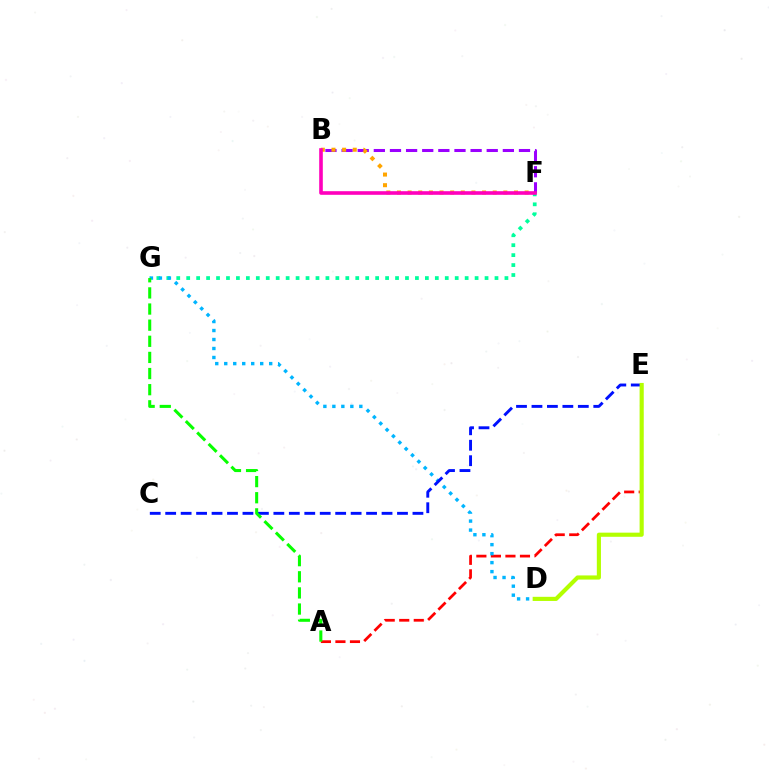{('B', 'F'): [{'color': '#9b00ff', 'line_style': 'dashed', 'thickness': 2.19}, {'color': '#ffa500', 'line_style': 'dotted', 'thickness': 2.89}, {'color': '#ff00bd', 'line_style': 'solid', 'thickness': 2.61}], ('A', 'E'): [{'color': '#ff0000', 'line_style': 'dashed', 'thickness': 1.97}], ('F', 'G'): [{'color': '#00ff9d', 'line_style': 'dotted', 'thickness': 2.7}], ('D', 'G'): [{'color': '#00b5ff', 'line_style': 'dotted', 'thickness': 2.44}], ('C', 'E'): [{'color': '#0010ff', 'line_style': 'dashed', 'thickness': 2.1}], ('D', 'E'): [{'color': '#b3ff00', 'line_style': 'solid', 'thickness': 2.98}], ('A', 'G'): [{'color': '#08ff00', 'line_style': 'dashed', 'thickness': 2.19}]}